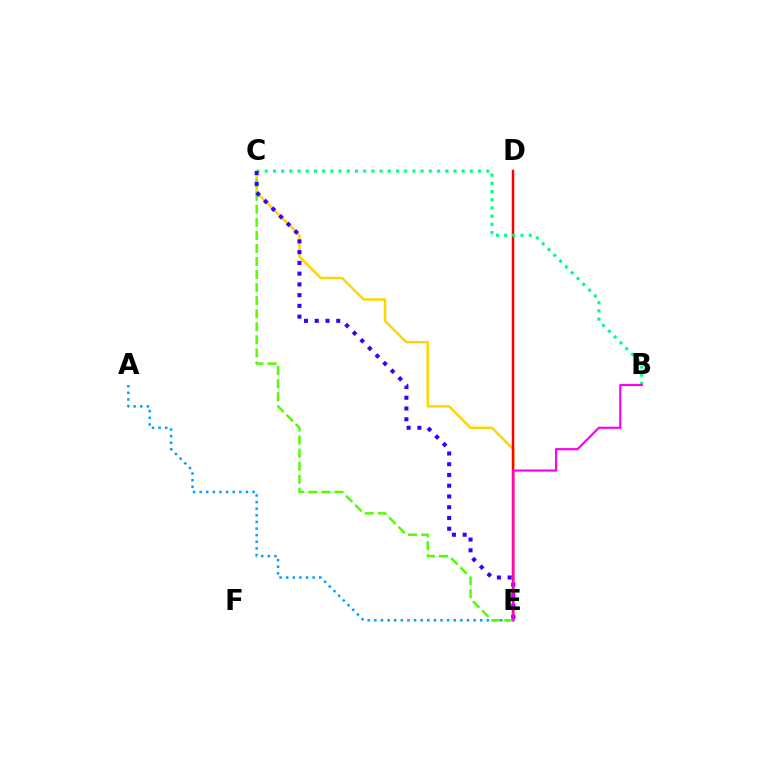{('C', 'E'): [{'color': '#ffd500', 'line_style': 'solid', 'thickness': 1.79}, {'color': '#4fff00', 'line_style': 'dashed', 'thickness': 1.77}, {'color': '#3700ff', 'line_style': 'dotted', 'thickness': 2.92}], ('D', 'E'): [{'color': '#ff0000', 'line_style': 'solid', 'thickness': 1.79}], ('B', 'C'): [{'color': '#00ff86', 'line_style': 'dotted', 'thickness': 2.23}], ('A', 'E'): [{'color': '#009eff', 'line_style': 'dotted', 'thickness': 1.8}], ('B', 'E'): [{'color': '#ff00ed', 'line_style': 'solid', 'thickness': 1.57}]}